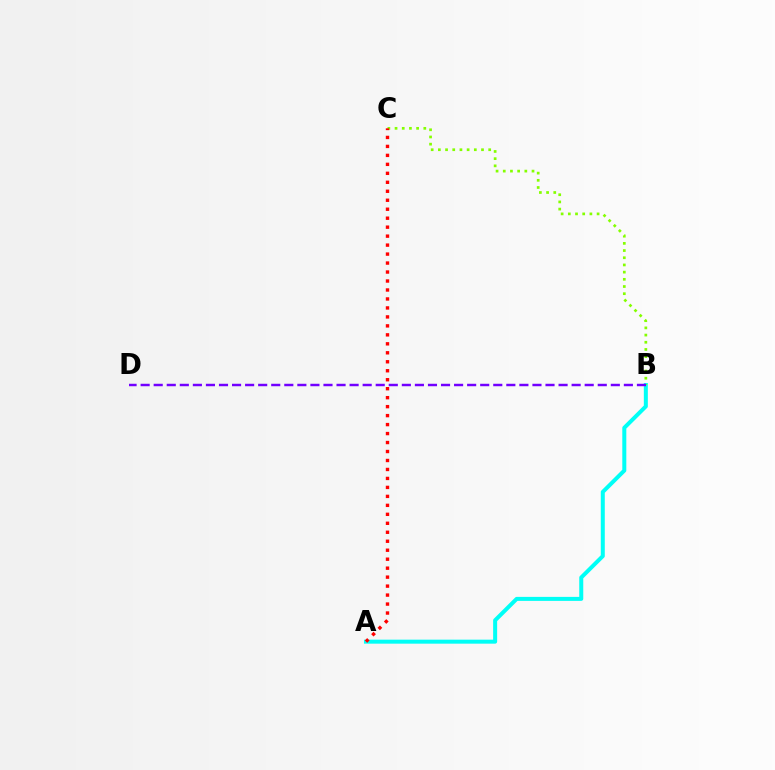{('A', 'B'): [{'color': '#00fff6', 'line_style': 'solid', 'thickness': 2.88}], ('B', 'C'): [{'color': '#84ff00', 'line_style': 'dotted', 'thickness': 1.95}], ('A', 'C'): [{'color': '#ff0000', 'line_style': 'dotted', 'thickness': 2.44}], ('B', 'D'): [{'color': '#7200ff', 'line_style': 'dashed', 'thickness': 1.77}]}